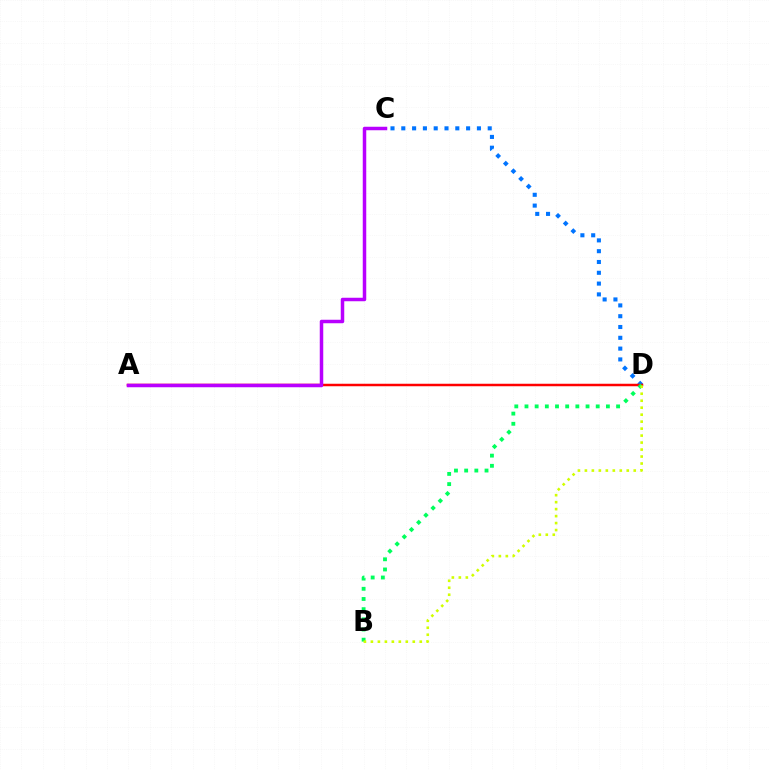{('C', 'D'): [{'color': '#0074ff', 'line_style': 'dotted', 'thickness': 2.93}], ('A', 'D'): [{'color': '#ff0000', 'line_style': 'solid', 'thickness': 1.79}], ('B', 'D'): [{'color': '#00ff5c', 'line_style': 'dotted', 'thickness': 2.77}, {'color': '#d1ff00', 'line_style': 'dotted', 'thickness': 1.9}], ('A', 'C'): [{'color': '#b900ff', 'line_style': 'solid', 'thickness': 2.52}]}